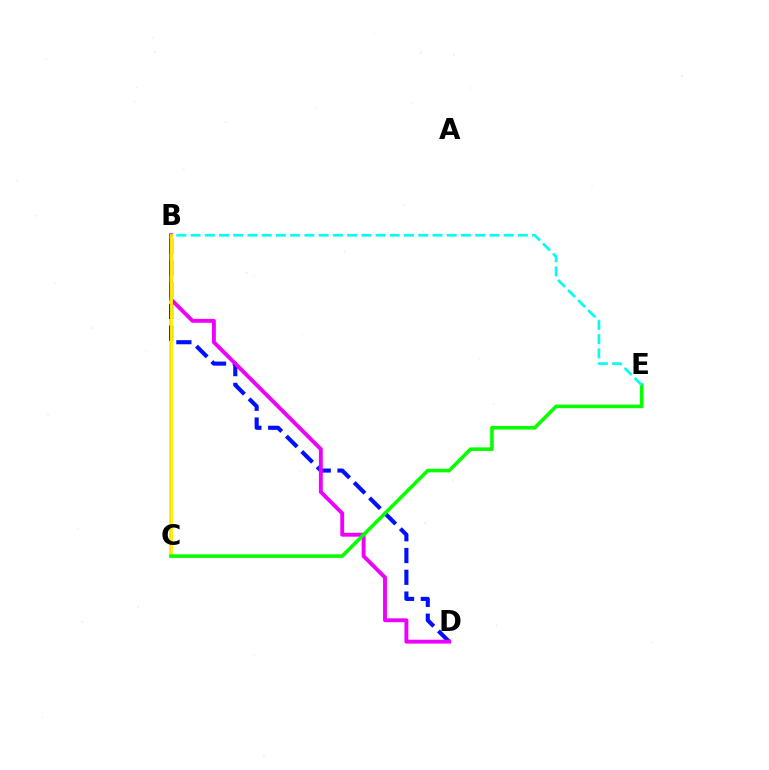{('B', 'D'): [{'color': '#0010ff', 'line_style': 'dashed', 'thickness': 2.96}, {'color': '#ee00ff', 'line_style': 'solid', 'thickness': 2.8}], ('B', 'C'): [{'color': '#ff0000', 'line_style': 'solid', 'thickness': 1.74}, {'color': '#fcf500', 'line_style': 'solid', 'thickness': 2.04}], ('C', 'E'): [{'color': '#08ff00', 'line_style': 'solid', 'thickness': 2.6}], ('B', 'E'): [{'color': '#00fff6', 'line_style': 'dashed', 'thickness': 1.93}]}